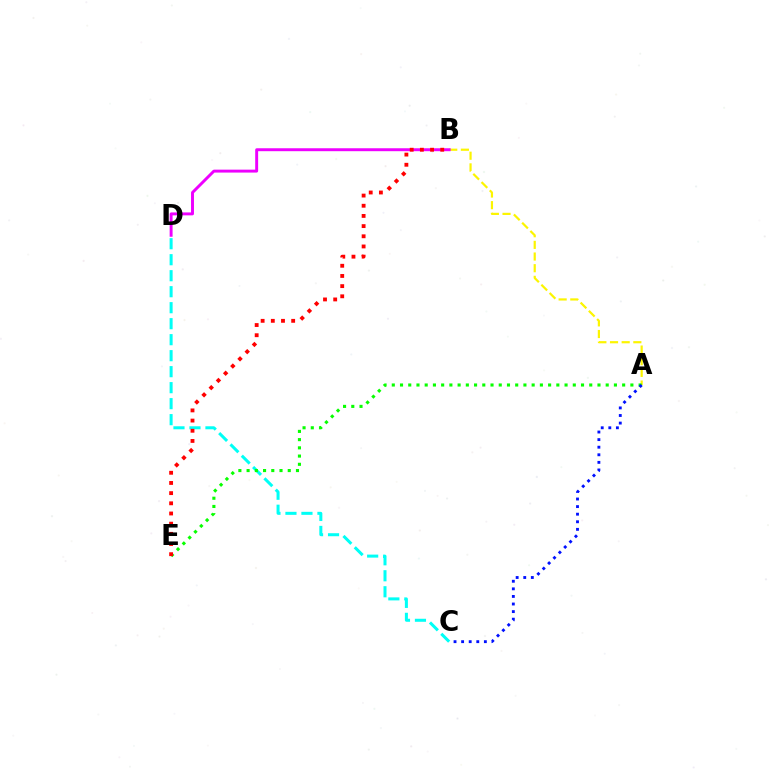{('C', 'D'): [{'color': '#00fff6', 'line_style': 'dashed', 'thickness': 2.17}], ('A', 'B'): [{'color': '#fcf500', 'line_style': 'dashed', 'thickness': 1.58}], ('A', 'E'): [{'color': '#08ff00', 'line_style': 'dotted', 'thickness': 2.24}], ('B', 'D'): [{'color': '#ee00ff', 'line_style': 'solid', 'thickness': 2.11}], ('B', 'E'): [{'color': '#ff0000', 'line_style': 'dotted', 'thickness': 2.76}], ('A', 'C'): [{'color': '#0010ff', 'line_style': 'dotted', 'thickness': 2.06}]}